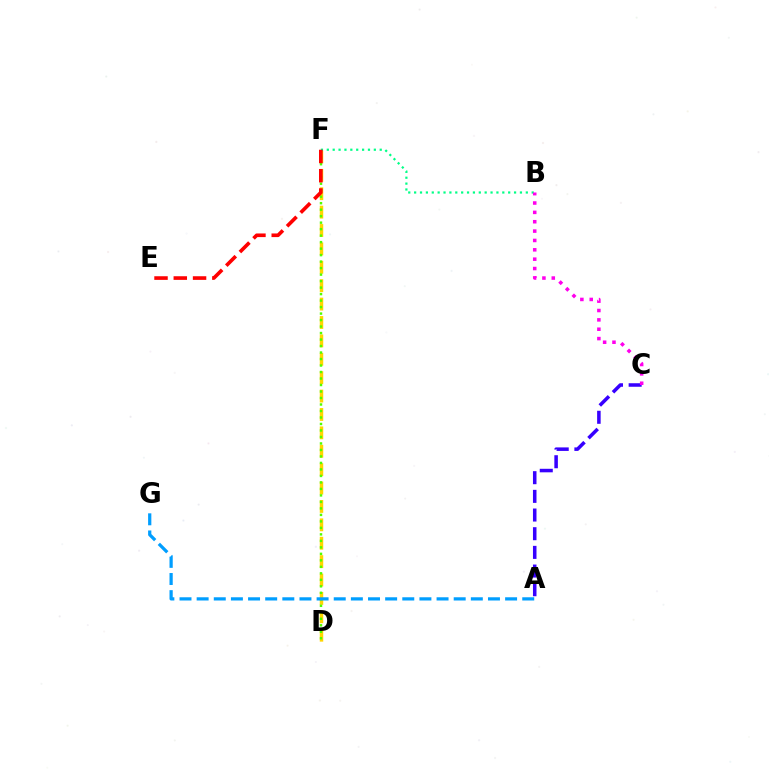{('D', 'F'): [{'color': '#ffd500', 'line_style': 'dashed', 'thickness': 2.5}, {'color': '#4fff00', 'line_style': 'dotted', 'thickness': 1.76}], ('B', 'F'): [{'color': '#00ff86', 'line_style': 'dotted', 'thickness': 1.6}], ('E', 'F'): [{'color': '#ff0000', 'line_style': 'dashed', 'thickness': 2.62}], ('A', 'C'): [{'color': '#3700ff', 'line_style': 'dashed', 'thickness': 2.54}], ('B', 'C'): [{'color': '#ff00ed', 'line_style': 'dotted', 'thickness': 2.54}], ('A', 'G'): [{'color': '#009eff', 'line_style': 'dashed', 'thickness': 2.33}]}